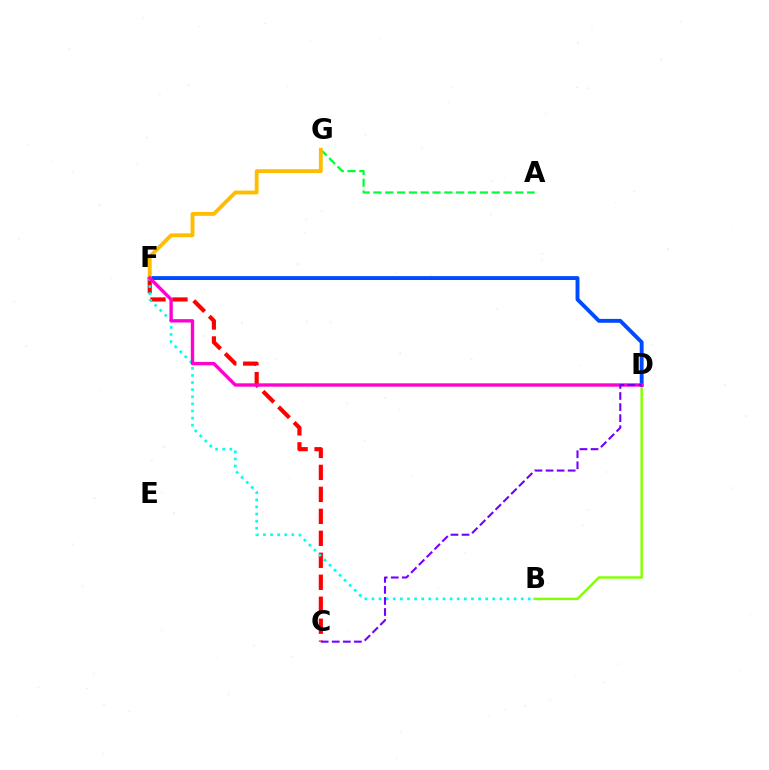{('B', 'D'): [{'color': '#84ff00', 'line_style': 'solid', 'thickness': 1.77}], ('C', 'F'): [{'color': '#ff0000', 'line_style': 'dashed', 'thickness': 2.99}], ('A', 'G'): [{'color': '#00ff39', 'line_style': 'dashed', 'thickness': 1.61}], ('B', 'F'): [{'color': '#00fff6', 'line_style': 'dotted', 'thickness': 1.93}], ('D', 'F'): [{'color': '#004bff', 'line_style': 'solid', 'thickness': 2.8}, {'color': '#ff00cf', 'line_style': 'solid', 'thickness': 2.43}], ('F', 'G'): [{'color': '#ffbd00', 'line_style': 'solid', 'thickness': 2.78}], ('C', 'D'): [{'color': '#7200ff', 'line_style': 'dashed', 'thickness': 1.5}]}